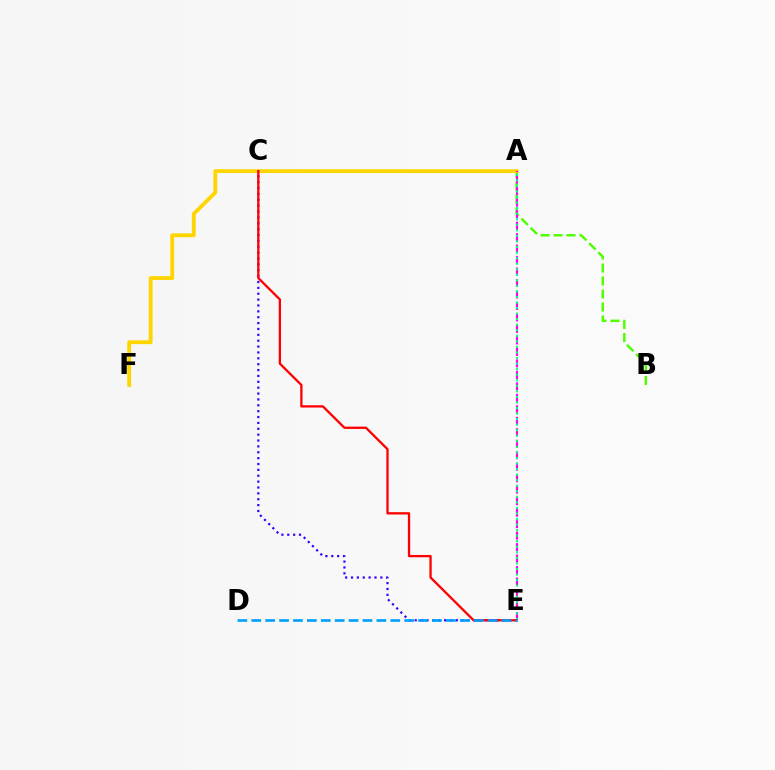{('A', 'B'): [{'color': '#4fff00', 'line_style': 'dashed', 'thickness': 1.76}], ('A', 'F'): [{'color': '#ffd500', 'line_style': 'solid', 'thickness': 2.75}], ('A', 'E'): [{'color': '#ff00ed', 'line_style': 'dashed', 'thickness': 1.56}, {'color': '#00ff86', 'line_style': 'dotted', 'thickness': 1.51}], ('C', 'E'): [{'color': '#3700ff', 'line_style': 'dotted', 'thickness': 1.6}, {'color': '#ff0000', 'line_style': 'solid', 'thickness': 1.66}], ('D', 'E'): [{'color': '#009eff', 'line_style': 'dashed', 'thickness': 1.89}]}